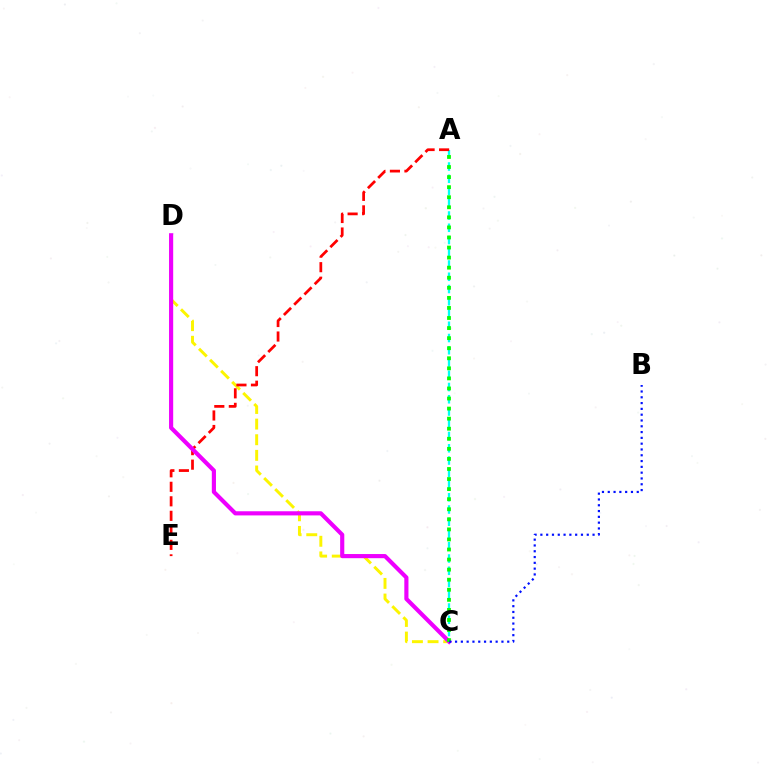{('C', 'D'): [{'color': '#fcf500', 'line_style': 'dashed', 'thickness': 2.12}, {'color': '#ee00ff', 'line_style': 'solid', 'thickness': 2.98}], ('A', 'C'): [{'color': '#00fff6', 'line_style': 'dashed', 'thickness': 1.66}, {'color': '#08ff00', 'line_style': 'dotted', 'thickness': 2.73}], ('A', 'E'): [{'color': '#ff0000', 'line_style': 'dashed', 'thickness': 1.97}], ('B', 'C'): [{'color': '#0010ff', 'line_style': 'dotted', 'thickness': 1.58}]}